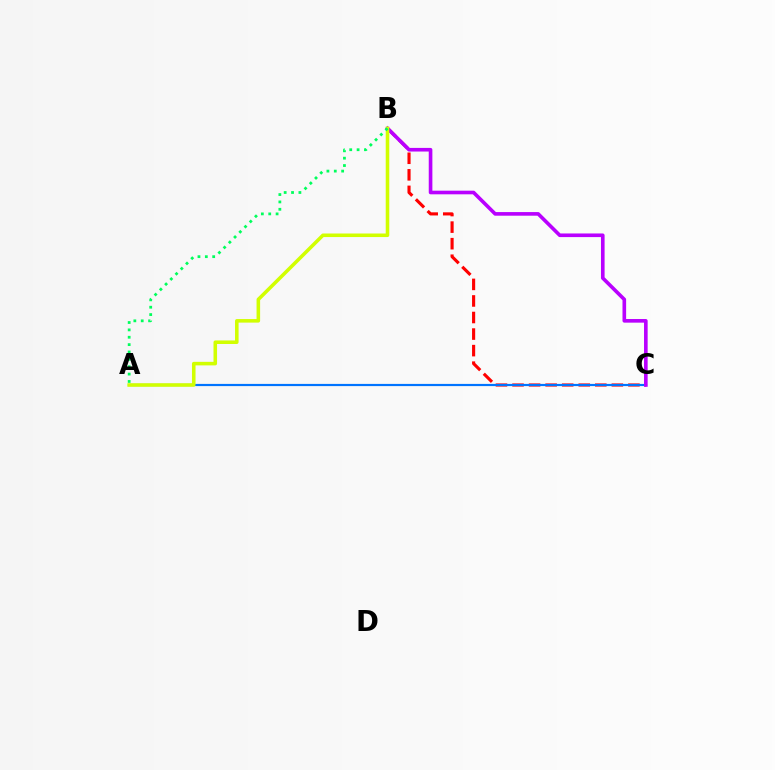{('B', 'C'): [{'color': '#ff0000', 'line_style': 'dashed', 'thickness': 2.25}, {'color': '#b900ff', 'line_style': 'solid', 'thickness': 2.61}], ('A', 'C'): [{'color': '#0074ff', 'line_style': 'solid', 'thickness': 1.58}], ('A', 'B'): [{'color': '#d1ff00', 'line_style': 'solid', 'thickness': 2.56}, {'color': '#00ff5c', 'line_style': 'dotted', 'thickness': 2.0}]}